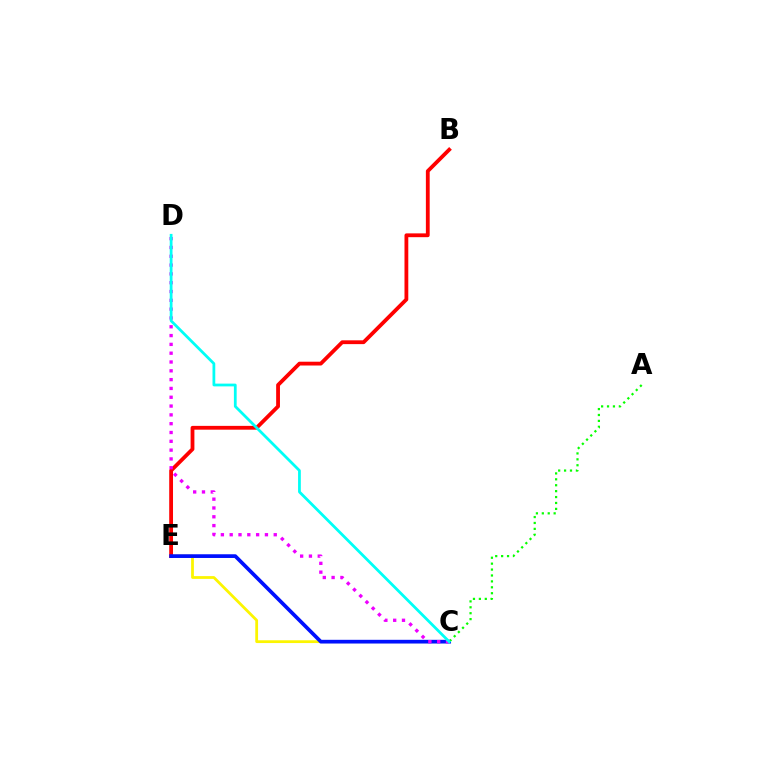{('C', 'E'): [{'color': '#fcf500', 'line_style': 'solid', 'thickness': 2.0}, {'color': '#0010ff', 'line_style': 'solid', 'thickness': 2.67}], ('B', 'E'): [{'color': '#ff0000', 'line_style': 'solid', 'thickness': 2.74}], ('A', 'C'): [{'color': '#08ff00', 'line_style': 'dotted', 'thickness': 1.61}], ('C', 'D'): [{'color': '#ee00ff', 'line_style': 'dotted', 'thickness': 2.39}, {'color': '#00fff6', 'line_style': 'solid', 'thickness': 1.99}]}